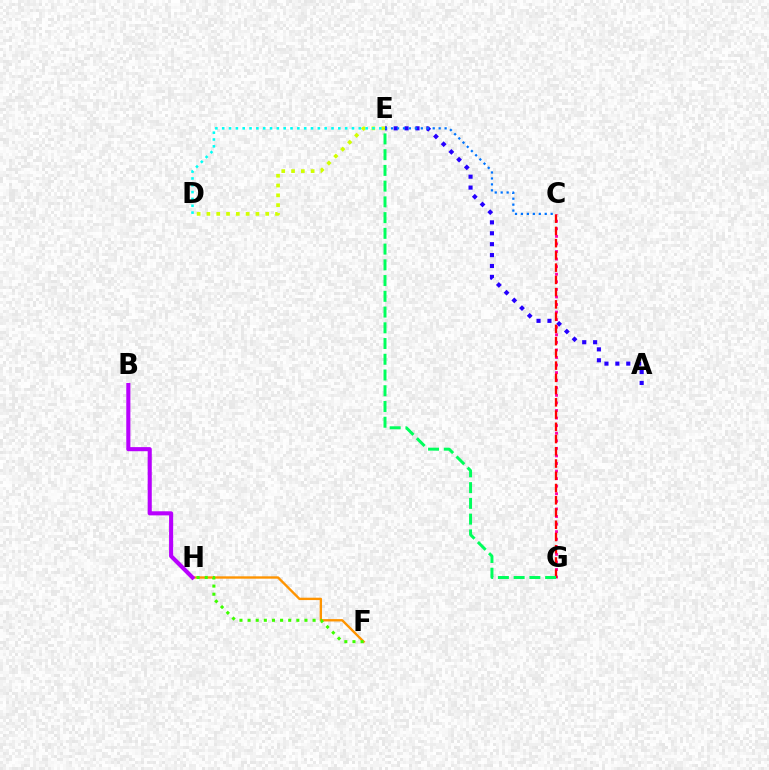{('A', 'E'): [{'color': '#2500ff', 'line_style': 'dotted', 'thickness': 2.96}], ('C', 'G'): [{'color': '#ff00ac', 'line_style': 'dotted', 'thickness': 2.06}, {'color': '#ff0000', 'line_style': 'dashed', 'thickness': 1.66}], ('D', 'E'): [{'color': '#d1ff00', 'line_style': 'dotted', 'thickness': 2.66}, {'color': '#00fff6', 'line_style': 'dotted', 'thickness': 1.86}], ('F', 'H'): [{'color': '#ff9400', 'line_style': 'solid', 'thickness': 1.71}, {'color': '#3dff00', 'line_style': 'dotted', 'thickness': 2.21}], ('B', 'H'): [{'color': '#b900ff', 'line_style': 'solid', 'thickness': 2.95}], ('E', 'G'): [{'color': '#00ff5c', 'line_style': 'dashed', 'thickness': 2.14}], ('C', 'E'): [{'color': '#0074ff', 'line_style': 'dotted', 'thickness': 1.62}]}